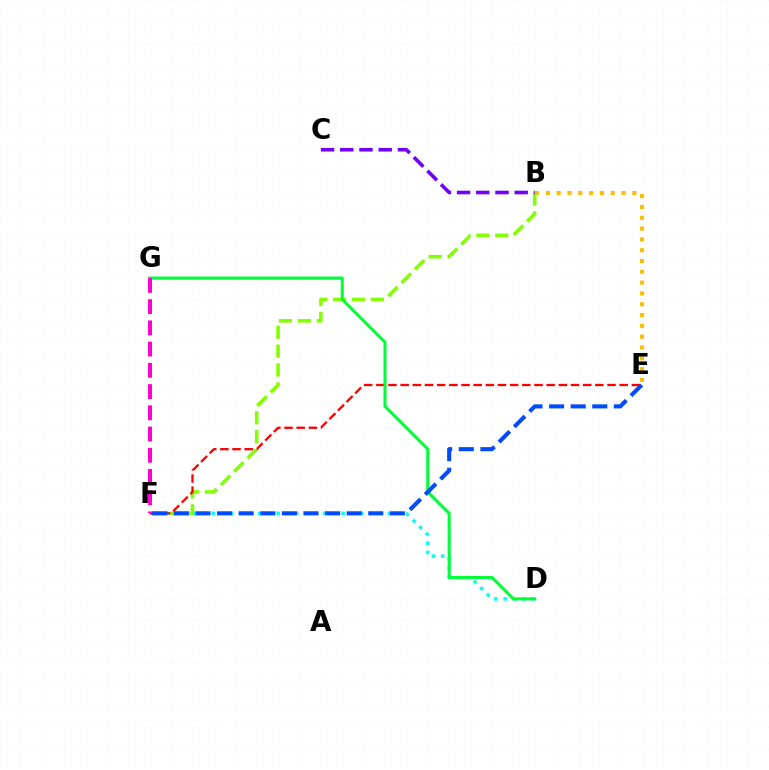{('B', 'E'): [{'color': '#ffbd00', 'line_style': 'dotted', 'thickness': 2.94}], ('B', 'F'): [{'color': '#84ff00', 'line_style': 'dashed', 'thickness': 2.56}], ('D', 'F'): [{'color': '#00fff6', 'line_style': 'dotted', 'thickness': 2.52}], ('E', 'F'): [{'color': '#ff0000', 'line_style': 'dashed', 'thickness': 1.65}, {'color': '#004bff', 'line_style': 'dashed', 'thickness': 2.93}], ('D', 'G'): [{'color': '#00ff39', 'line_style': 'solid', 'thickness': 2.2}], ('F', 'G'): [{'color': '#ff00cf', 'line_style': 'dashed', 'thickness': 2.88}], ('B', 'C'): [{'color': '#7200ff', 'line_style': 'dashed', 'thickness': 2.61}]}